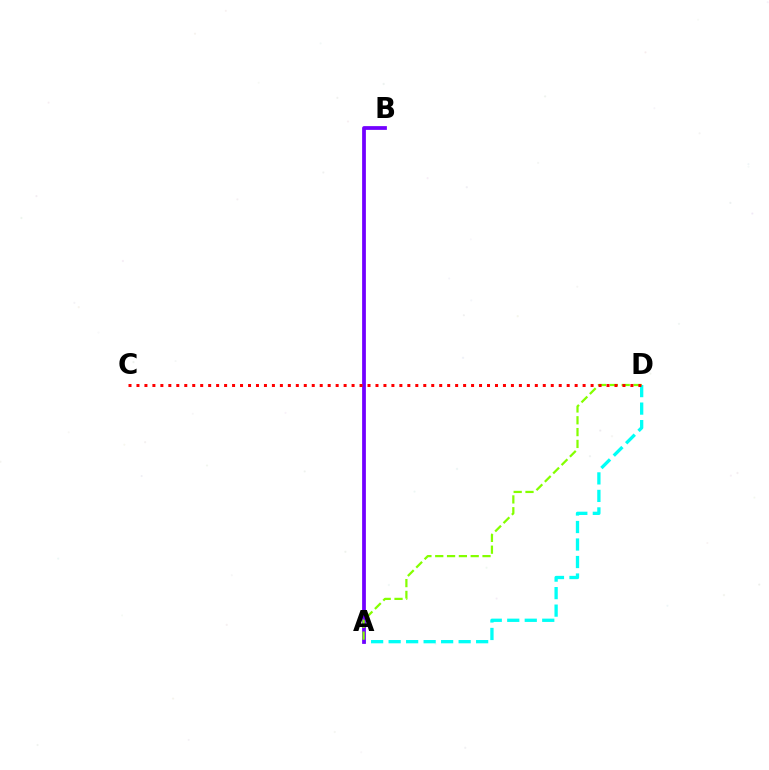{('A', 'D'): [{'color': '#00fff6', 'line_style': 'dashed', 'thickness': 2.38}, {'color': '#84ff00', 'line_style': 'dashed', 'thickness': 1.61}], ('A', 'B'): [{'color': '#7200ff', 'line_style': 'solid', 'thickness': 2.71}], ('C', 'D'): [{'color': '#ff0000', 'line_style': 'dotted', 'thickness': 2.16}]}